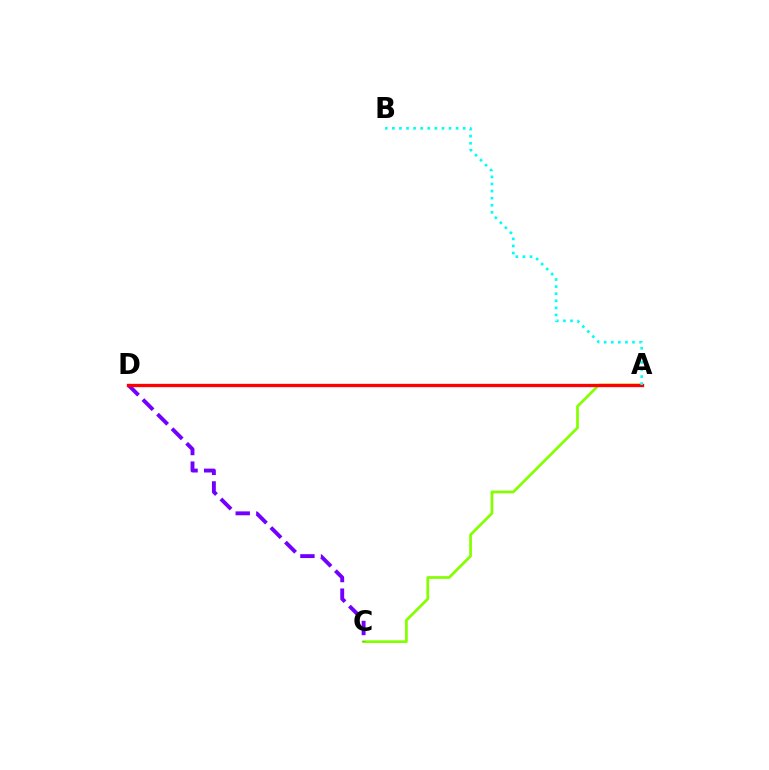{('A', 'C'): [{'color': '#84ff00', 'line_style': 'solid', 'thickness': 1.96}], ('C', 'D'): [{'color': '#7200ff', 'line_style': 'dashed', 'thickness': 2.8}], ('A', 'D'): [{'color': '#ff0000', 'line_style': 'solid', 'thickness': 2.39}], ('A', 'B'): [{'color': '#00fff6', 'line_style': 'dotted', 'thickness': 1.93}]}